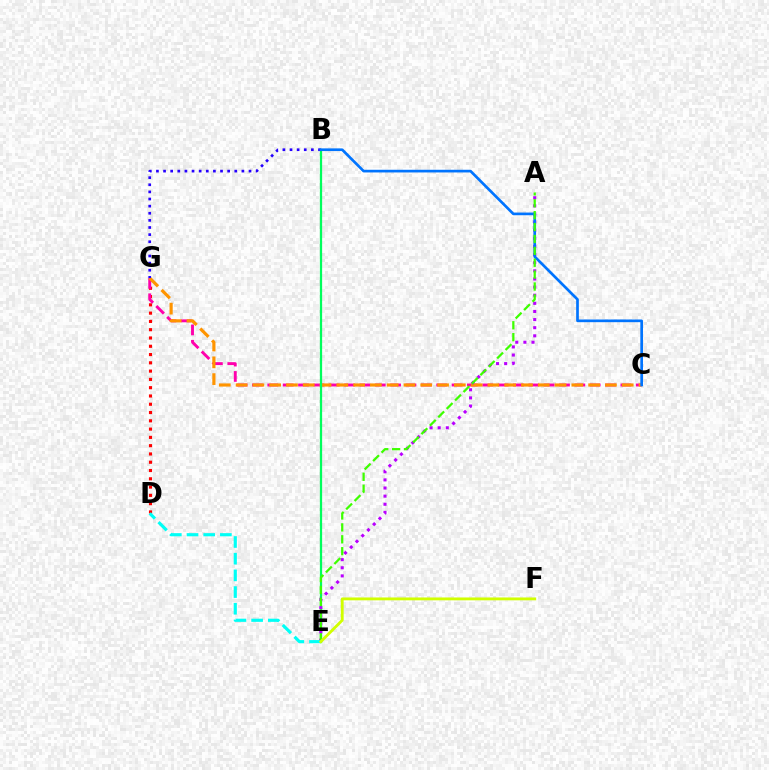{('D', 'G'): [{'color': '#ff0000', 'line_style': 'dotted', 'thickness': 2.25}], ('C', 'G'): [{'color': '#ff00ac', 'line_style': 'dashed', 'thickness': 2.09}, {'color': '#ff9400', 'line_style': 'dashed', 'thickness': 2.28}], ('B', 'E'): [{'color': '#00ff5c', 'line_style': 'solid', 'thickness': 1.63}], ('A', 'E'): [{'color': '#b900ff', 'line_style': 'dotted', 'thickness': 2.21}, {'color': '#3dff00', 'line_style': 'dashed', 'thickness': 1.62}], ('B', 'G'): [{'color': '#2500ff', 'line_style': 'dotted', 'thickness': 1.93}], ('B', 'C'): [{'color': '#0074ff', 'line_style': 'solid', 'thickness': 1.93}], ('D', 'E'): [{'color': '#00fff6', 'line_style': 'dashed', 'thickness': 2.27}], ('E', 'F'): [{'color': '#d1ff00', 'line_style': 'solid', 'thickness': 2.05}]}